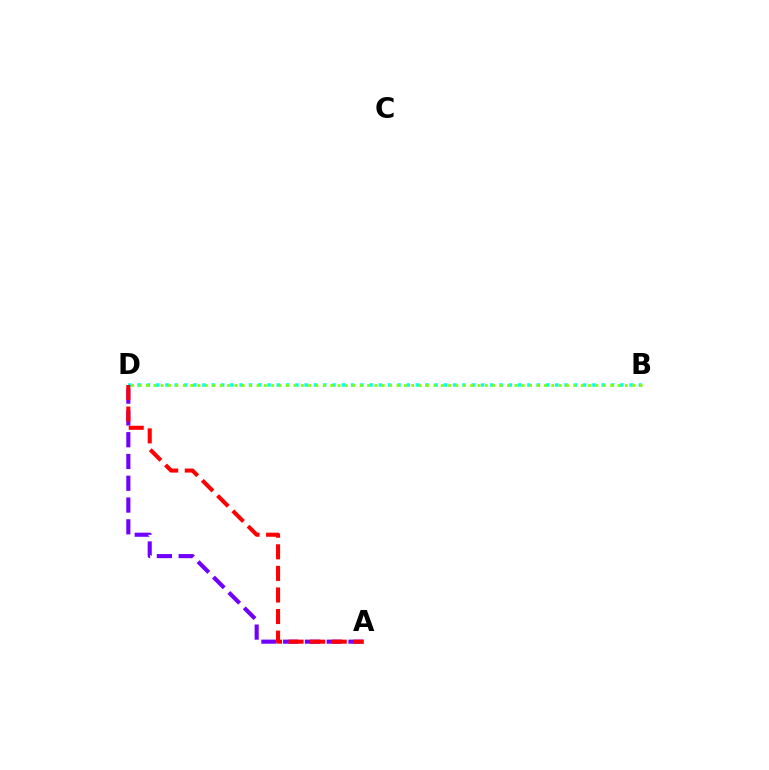{('A', 'D'): [{'color': '#7200ff', 'line_style': 'dashed', 'thickness': 2.96}, {'color': '#ff0000', 'line_style': 'dashed', 'thickness': 2.93}], ('B', 'D'): [{'color': '#00fff6', 'line_style': 'dotted', 'thickness': 2.52}, {'color': '#84ff00', 'line_style': 'dotted', 'thickness': 2.0}]}